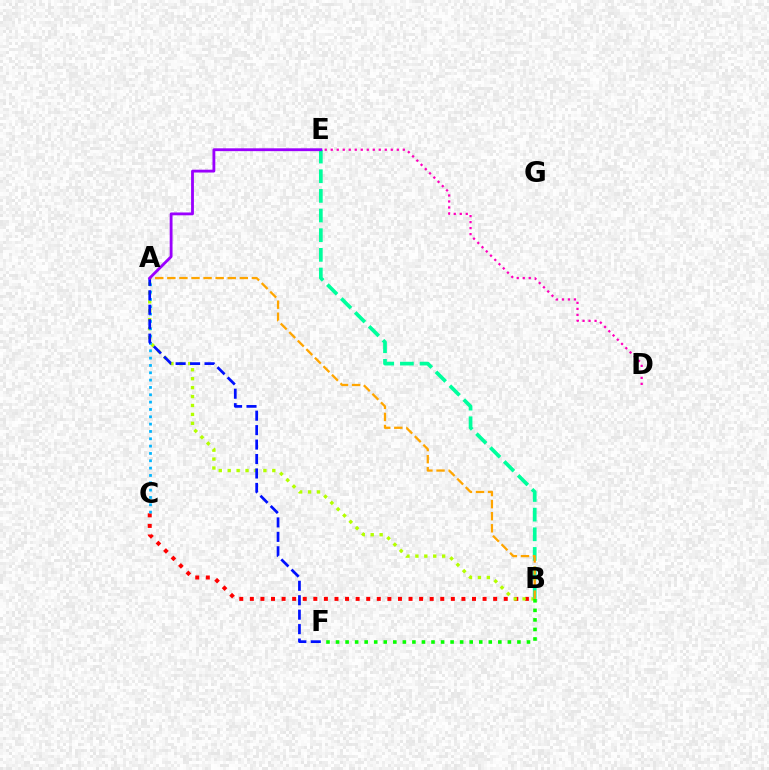{('B', 'C'): [{'color': '#ff0000', 'line_style': 'dotted', 'thickness': 2.87}], ('A', 'B'): [{'color': '#b3ff00', 'line_style': 'dotted', 'thickness': 2.42}, {'color': '#ffa500', 'line_style': 'dashed', 'thickness': 1.64}], ('A', 'C'): [{'color': '#00b5ff', 'line_style': 'dotted', 'thickness': 1.99}], ('B', 'F'): [{'color': '#08ff00', 'line_style': 'dotted', 'thickness': 2.59}], ('A', 'F'): [{'color': '#0010ff', 'line_style': 'dashed', 'thickness': 1.96}], ('B', 'E'): [{'color': '#00ff9d', 'line_style': 'dashed', 'thickness': 2.67}], ('A', 'E'): [{'color': '#9b00ff', 'line_style': 'solid', 'thickness': 2.04}], ('D', 'E'): [{'color': '#ff00bd', 'line_style': 'dotted', 'thickness': 1.63}]}